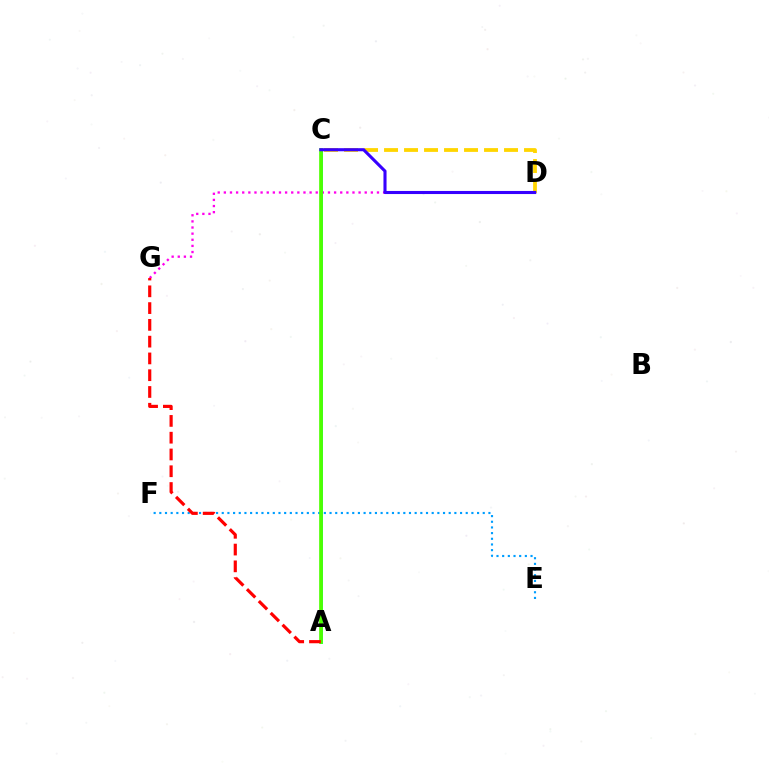{('E', 'F'): [{'color': '#009eff', 'line_style': 'dotted', 'thickness': 1.54}], ('D', 'G'): [{'color': '#ff00ed', 'line_style': 'dotted', 'thickness': 1.66}], ('A', 'C'): [{'color': '#00ff86', 'line_style': 'solid', 'thickness': 2.15}, {'color': '#4fff00', 'line_style': 'solid', 'thickness': 2.64}], ('C', 'D'): [{'color': '#ffd500', 'line_style': 'dashed', 'thickness': 2.72}, {'color': '#3700ff', 'line_style': 'solid', 'thickness': 2.22}], ('A', 'G'): [{'color': '#ff0000', 'line_style': 'dashed', 'thickness': 2.28}]}